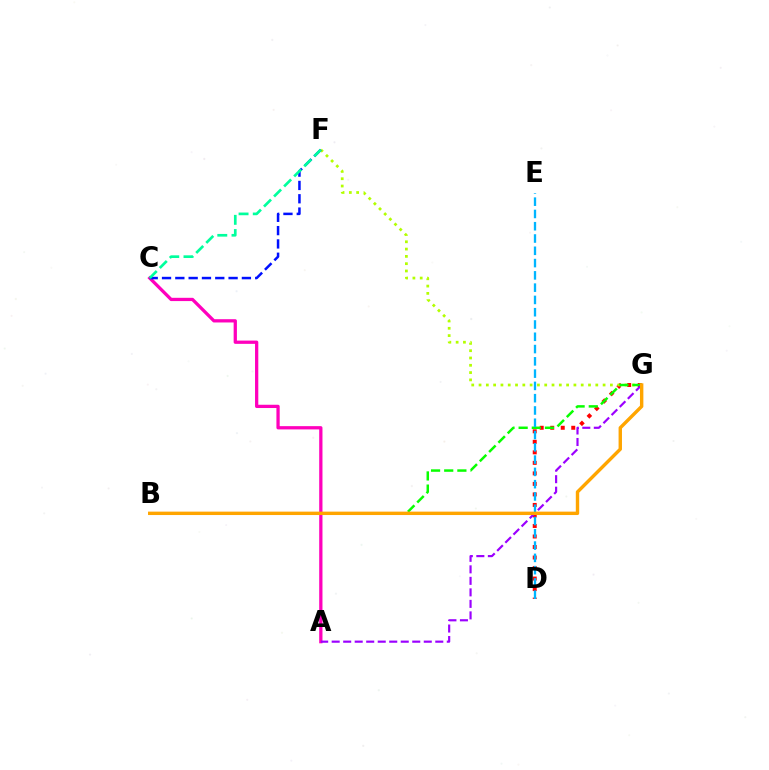{('D', 'G'): [{'color': '#ff0000', 'line_style': 'dotted', 'thickness': 2.86}], ('A', 'C'): [{'color': '#ff00bd', 'line_style': 'solid', 'thickness': 2.35}], ('F', 'G'): [{'color': '#b3ff00', 'line_style': 'dotted', 'thickness': 1.98}], ('B', 'G'): [{'color': '#08ff00', 'line_style': 'dashed', 'thickness': 1.79}, {'color': '#ffa500', 'line_style': 'solid', 'thickness': 2.45}], ('C', 'F'): [{'color': '#0010ff', 'line_style': 'dashed', 'thickness': 1.81}, {'color': '#00ff9d', 'line_style': 'dashed', 'thickness': 1.93}], ('A', 'G'): [{'color': '#9b00ff', 'line_style': 'dashed', 'thickness': 1.56}], ('D', 'E'): [{'color': '#00b5ff', 'line_style': 'dashed', 'thickness': 1.67}]}